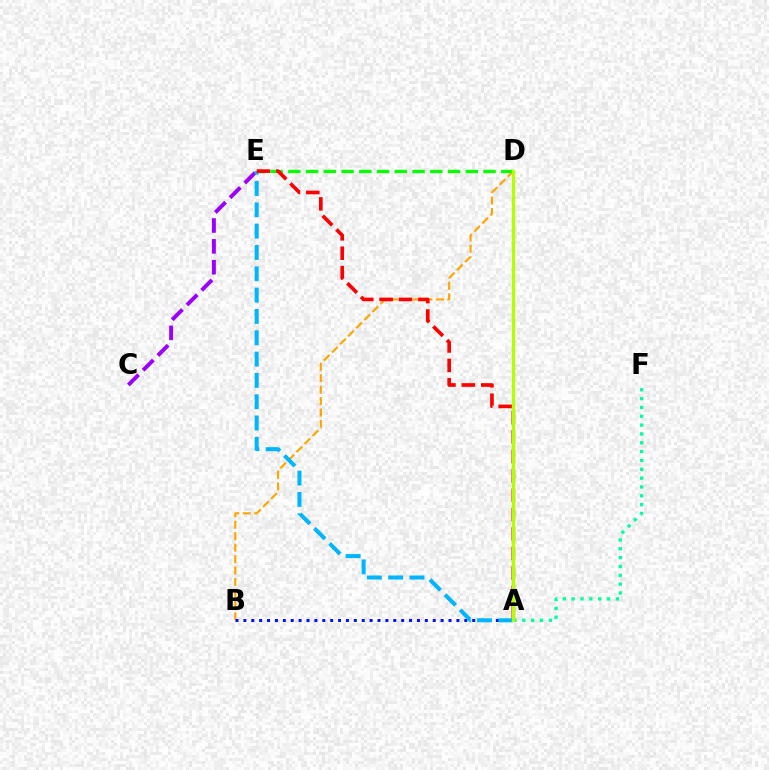{('A', 'D'): [{'color': '#ff00bd', 'line_style': 'dotted', 'thickness': 1.91}, {'color': '#b3ff00', 'line_style': 'solid', 'thickness': 2.39}], ('B', 'D'): [{'color': '#ffa500', 'line_style': 'dashed', 'thickness': 1.55}], ('A', 'B'): [{'color': '#0010ff', 'line_style': 'dotted', 'thickness': 2.14}], ('C', 'E'): [{'color': '#9b00ff', 'line_style': 'dashed', 'thickness': 2.83}], ('A', 'F'): [{'color': '#00ff9d', 'line_style': 'dotted', 'thickness': 2.4}], ('A', 'E'): [{'color': '#00b5ff', 'line_style': 'dashed', 'thickness': 2.9}, {'color': '#ff0000', 'line_style': 'dashed', 'thickness': 2.64}], ('D', 'E'): [{'color': '#08ff00', 'line_style': 'dashed', 'thickness': 2.41}]}